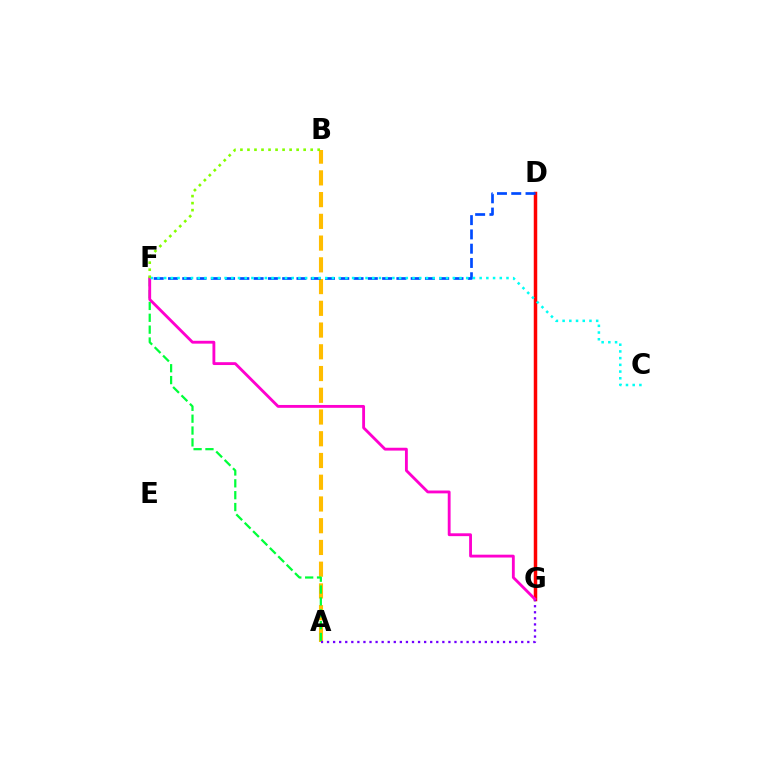{('D', 'G'): [{'color': '#ff0000', 'line_style': 'solid', 'thickness': 2.51}], ('A', 'B'): [{'color': '#ffbd00', 'line_style': 'dashed', 'thickness': 2.95}], ('D', 'F'): [{'color': '#004bff', 'line_style': 'dashed', 'thickness': 1.94}], ('A', 'F'): [{'color': '#00ff39', 'line_style': 'dashed', 'thickness': 1.61}], ('A', 'G'): [{'color': '#7200ff', 'line_style': 'dotted', 'thickness': 1.65}], ('F', 'G'): [{'color': '#ff00cf', 'line_style': 'solid', 'thickness': 2.05}], ('C', 'F'): [{'color': '#00fff6', 'line_style': 'dotted', 'thickness': 1.82}], ('B', 'F'): [{'color': '#84ff00', 'line_style': 'dotted', 'thickness': 1.91}]}